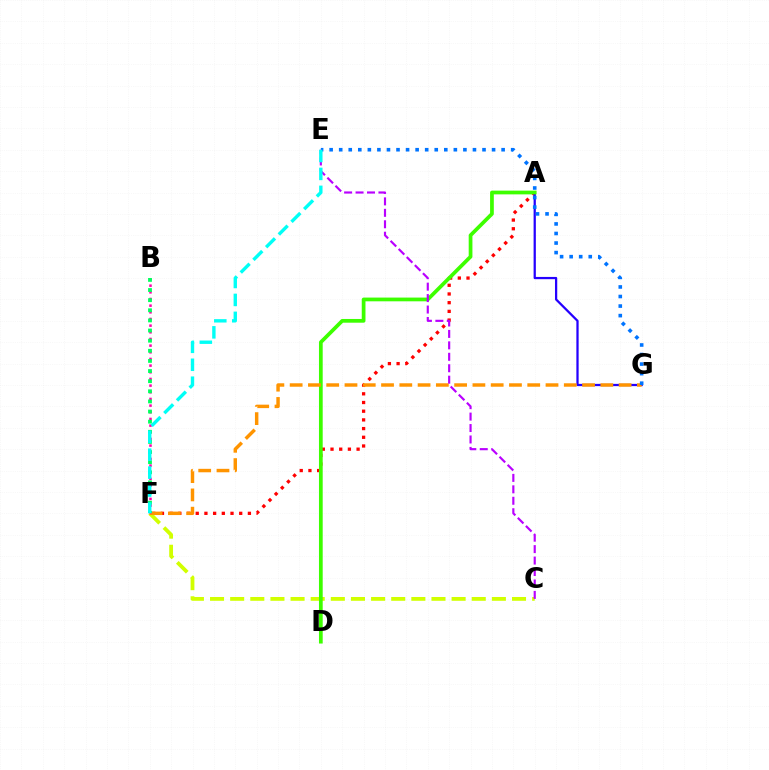{('A', 'F'): [{'color': '#ff0000', 'line_style': 'dotted', 'thickness': 2.36}], ('A', 'G'): [{'color': '#2500ff', 'line_style': 'solid', 'thickness': 1.62}], ('C', 'F'): [{'color': '#d1ff00', 'line_style': 'dashed', 'thickness': 2.73}], ('A', 'D'): [{'color': '#3dff00', 'line_style': 'solid', 'thickness': 2.69}], ('F', 'G'): [{'color': '#ff9400', 'line_style': 'dashed', 'thickness': 2.48}], ('E', 'G'): [{'color': '#0074ff', 'line_style': 'dotted', 'thickness': 2.6}], ('C', 'E'): [{'color': '#b900ff', 'line_style': 'dashed', 'thickness': 1.55}], ('B', 'F'): [{'color': '#ff00ac', 'line_style': 'dotted', 'thickness': 1.81}, {'color': '#00ff5c', 'line_style': 'dotted', 'thickness': 2.75}], ('E', 'F'): [{'color': '#00fff6', 'line_style': 'dashed', 'thickness': 2.44}]}